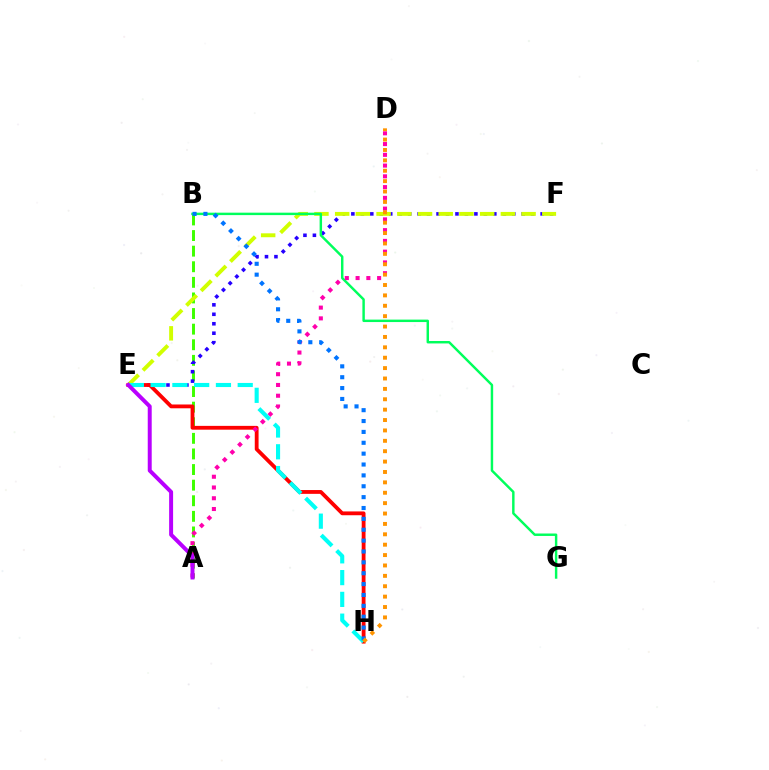{('A', 'B'): [{'color': '#3dff00', 'line_style': 'dashed', 'thickness': 2.12}], ('E', 'F'): [{'color': '#2500ff', 'line_style': 'dotted', 'thickness': 2.57}, {'color': '#d1ff00', 'line_style': 'dashed', 'thickness': 2.81}], ('E', 'H'): [{'color': '#ff0000', 'line_style': 'solid', 'thickness': 2.74}, {'color': '#00fff6', 'line_style': 'dashed', 'thickness': 2.96}], ('B', 'G'): [{'color': '#00ff5c', 'line_style': 'solid', 'thickness': 1.76}], ('A', 'D'): [{'color': '#ff00ac', 'line_style': 'dotted', 'thickness': 2.92}], ('B', 'H'): [{'color': '#0074ff', 'line_style': 'dotted', 'thickness': 2.95}], ('D', 'H'): [{'color': '#ff9400', 'line_style': 'dotted', 'thickness': 2.82}], ('A', 'E'): [{'color': '#b900ff', 'line_style': 'solid', 'thickness': 2.85}]}